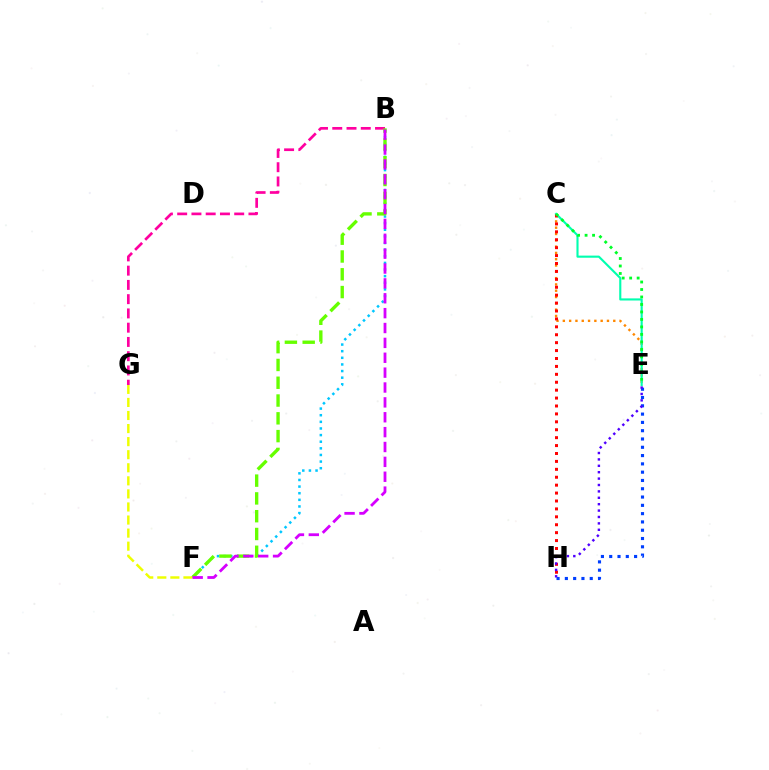{('B', 'G'): [{'color': '#ff00a0', 'line_style': 'dashed', 'thickness': 1.94}], ('B', 'F'): [{'color': '#00c7ff', 'line_style': 'dotted', 'thickness': 1.8}, {'color': '#66ff00', 'line_style': 'dashed', 'thickness': 2.42}, {'color': '#d600ff', 'line_style': 'dashed', 'thickness': 2.02}], ('C', 'E'): [{'color': '#ff8800', 'line_style': 'dotted', 'thickness': 1.71}, {'color': '#00ffaf', 'line_style': 'solid', 'thickness': 1.53}, {'color': '#00ff27', 'line_style': 'dotted', 'thickness': 2.03}], ('F', 'G'): [{'color': '#eeff00', 'line_style': 'dashed', 'thickness': 1.78}], ('E', 'H'): [{'color': '#003fff', 'line_style': 'dotted', 'thickness': 2.25}, {'color': '#4f00ff', 'line_style': 'dotted', 'thickness': 1.74}], ('C', 'H'): [{'color': '#ff0000', 'line_style': 'dotted', 'thickness': 2.15}]}